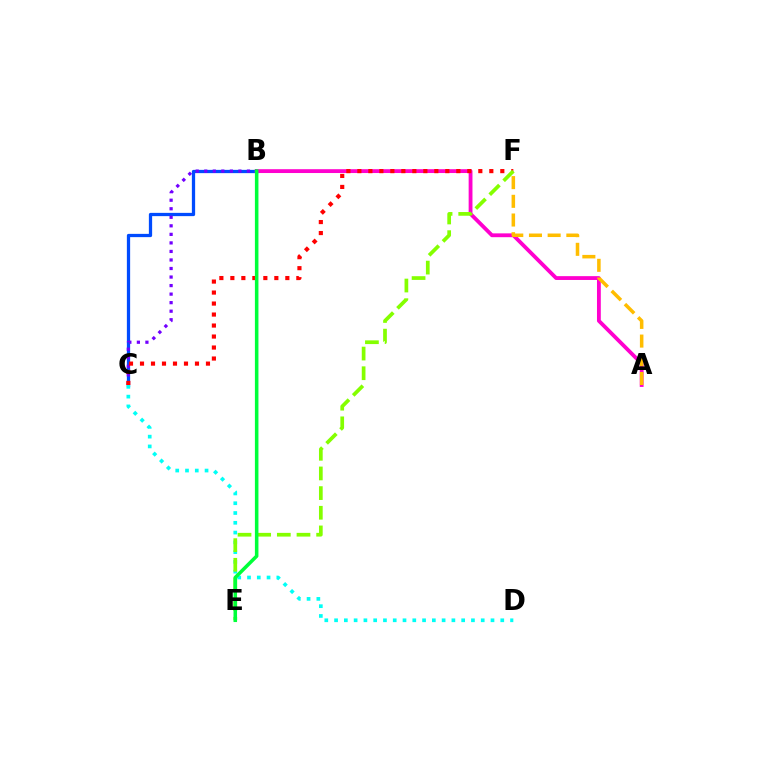{('B', 'C'): [{'color': '#004bff', 'line_style': 'solid', 'thickness': 2.35}, {'color': '#7200ff', 'line_style': 'dotted', 'thickness': 2.32}], ('A', 'B'): [{'color': '#ff00cf', 'line_style': 'solid', 'thickness': 2.75}], ('C', 'F'): [{'color': '#ff0000', 'line_style': 'dotted', 'thickness': 2.99}], ('A', 'F'): [{'color': '#ffbd00', 'line_style': 'dashed', 'thickness': 2.54}], ('C', 'D'): [{'color': '#00fff6', 'line_style': 'dotted', 'thickness': 2.66}], ('E', 'F'): [{'color': '#84ff00', 'line_style': 'dashed', 'thickness': 2.67}], ('B', 'E'): [{'color': '#00ff39', 'line_style': 'solid', 'thickness': 2.55}]}